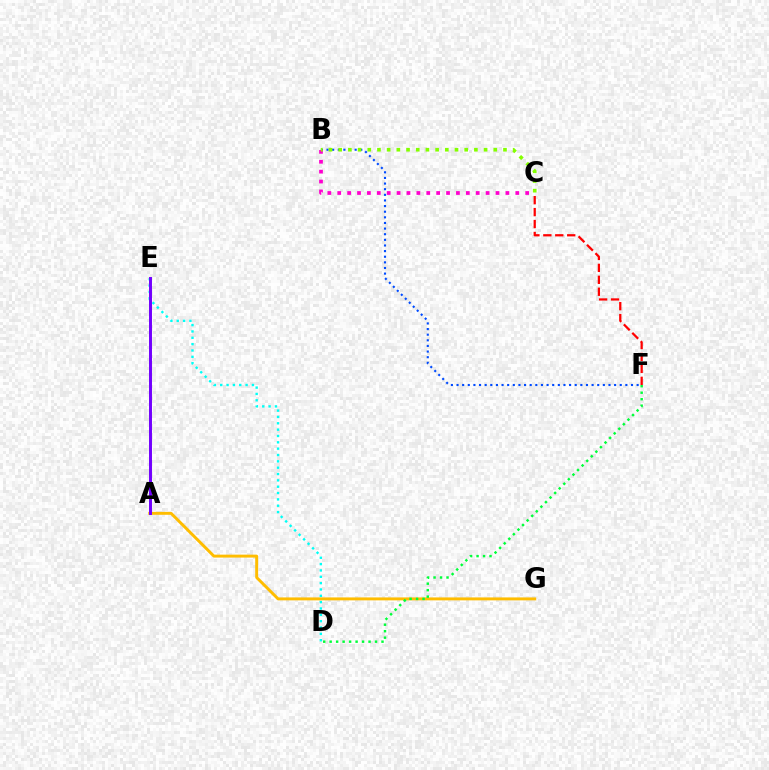{('D', 'E'): [{'color': '#00fff6', 'line_style': 'dotted', 'thickness': 1.72}], ('B', 'F'): [{'color': '#004bff', 'line_style': 'dotted', 'thickness': 1.53}], ('A', 'G'): [{'color': '#ffbd00', 'line_style': 'solid', 'thickness': 2.11}], ('A', 'E'): [{'color': '#7200ff', 'line_style': 'solid', 'thickness': 2.13}], ('D', 'F'): [{'color': '#00ff39', 'line_style': 'dotted', 'thickness': 1.76}], ('C', 'F'): [{'color': '#ff0000', 'line_style': 'dashed', 'thickness': 1.62}], ('B', 'C'): [{'color': '#ff00cf', 'line_style': 'dotted', 'thickness': 2.69}, {'color': '#84ff00', 'line_style': 'dotted', 'thickness': 2.63}]}